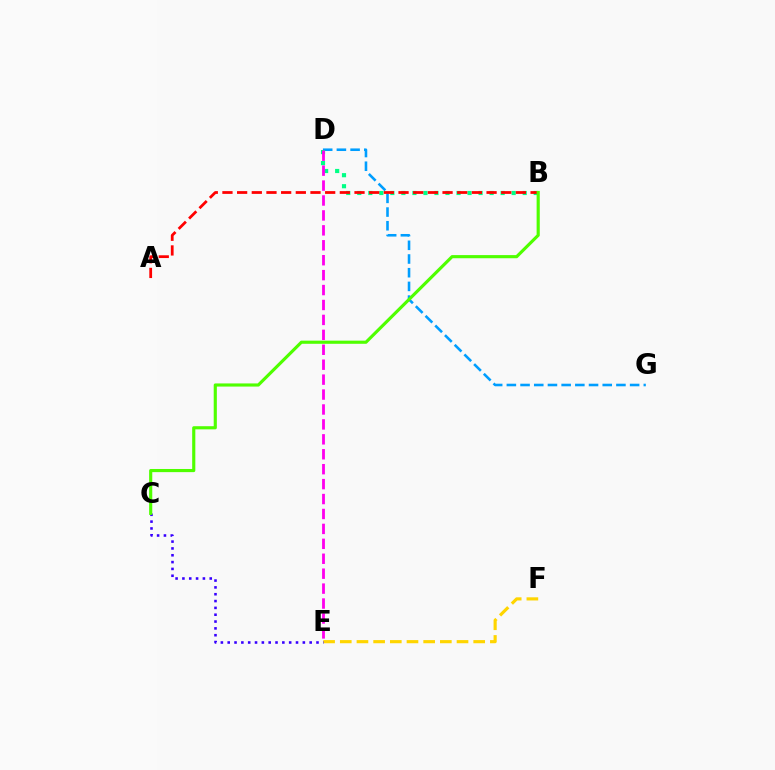{('D', 'G'): [{'color': '#009eff', 'line_style': 'dashed', 'thickness': 1.86}], ('B', 'D'): [{'color': '#00ff86', 'line_style': 'dotted', 'thickness': 3.0}], ('E', 'F'): [{'color': '#ffd500', 'line_style': 'dashed', 'thickness': 2.27}], ('C', 'E'): [{'color': '#3700ff', 'line_style': 'dotted', 'thickness': 1.86}], ('A', 'B'): [{'color': '#ff0000', 'line_style': 'dashed', 'thickness': 1.99}], ('D', 'E'): [{'color': '#ff00ed', 'line_style': 'dashed', 'thickness': 2.03}], ('B', 'C'): [{'color': '#4fff00', 'line_style': 'solid', 'thickness': 2.26}]}